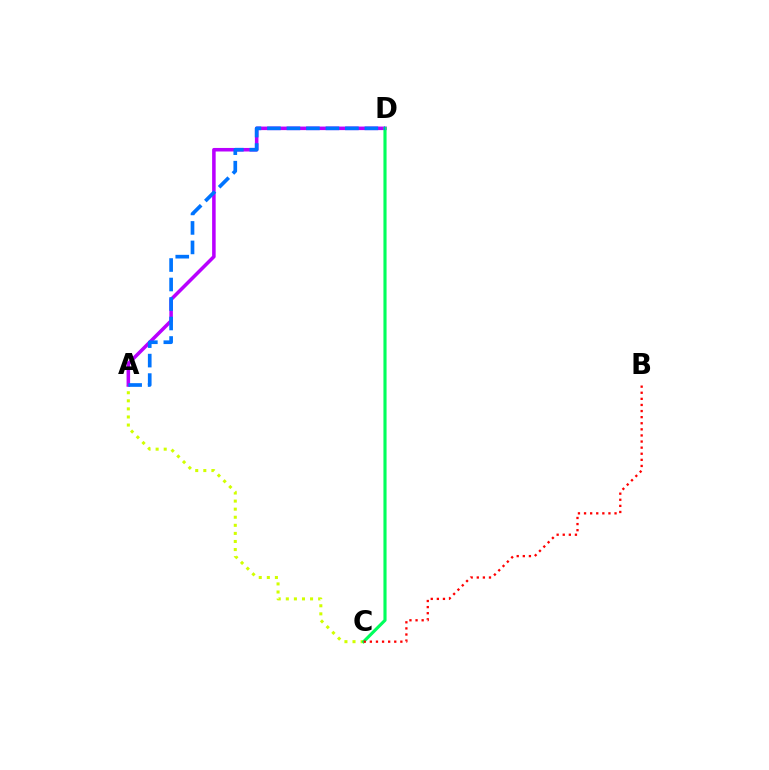{('A', 'C'): [{'color': '#d1ff00', 'line_style': 'dotted', 'thickness': 2.19}], ('A', 'D'): [{'color': '#b900ff', 'line_style': 'solid', 'thickness': 2.55}, {'color': '#0074ff', 'line_style': 'dashed', 'thickness': 2.65}], ('C', 'D'): [{'color': '#00ff5c', 'line_style': 'solid', 'thickness': 2.25}], ('B', 'C'): [{'color': '#ff0000', 'line_style': 'dotted', 'thickness': 1.66}]}